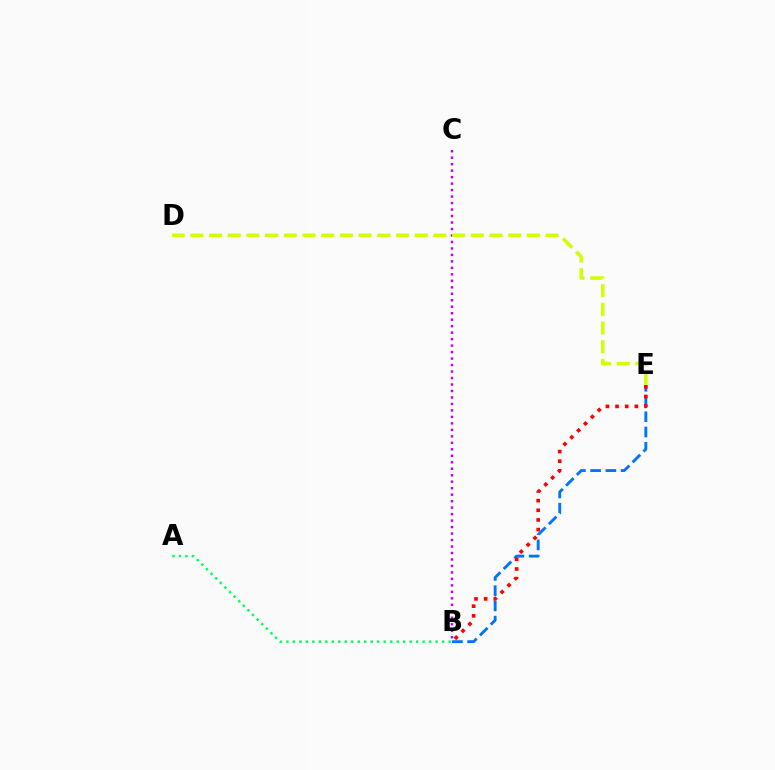{('B', 'E'): [{'color': '#0074ff', 'line_style': 'dashed', 'thickness': 2.07}, {'color': '#ff0000', 'line_style': 'dotted', 'thickness': 2.63}], ('A', 'B'): [{'color': '#00ff5c', 'line_style': 'dotted', 'thickness': 1.76}], ('B', 'C'): [{'color': '#b900ff', 'line_style': 'dotted', 'thickness': 1.76}], ('D', 'E'): [{'color': '#d1ff00', 'line_style': 'dashed', 'thickness': 2.54}]}